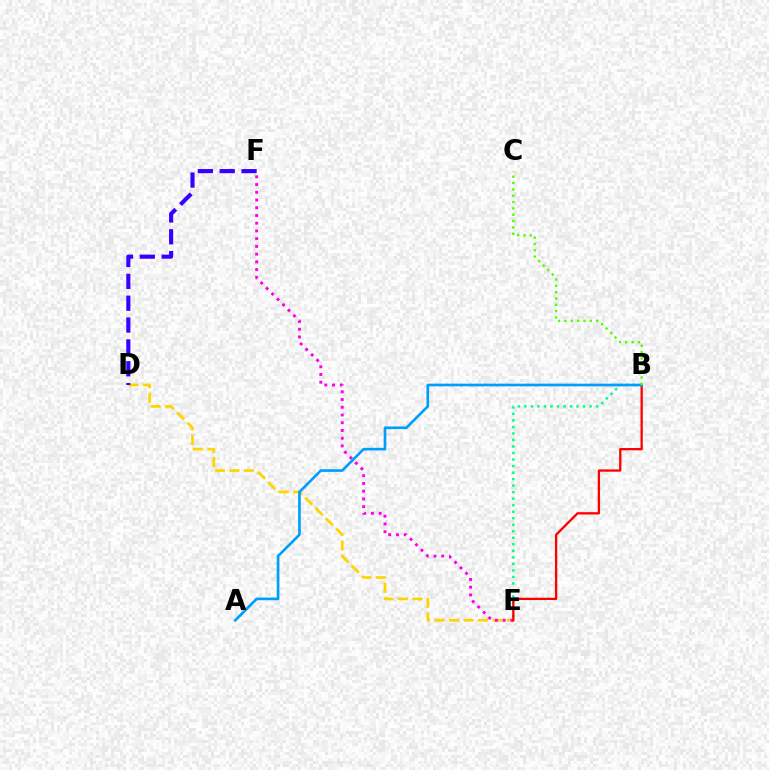{('B', 'E'): [{'color': '#00ff86', 'line_style': 'dotted', 'thickness': 1.77}, {'color': '#ff0000', 'line_style': 'solid', 'thickness': 1.65}], ('D', 'E'): [{'color': '#ffd500', 'line_style': 'dashed', 'thickness': 1.97}], ('E', 'F'): [{'color': '#ff00ed', 'line_style': 'dotted', 'thickness': 2.1}], ('D', 'F'): [{'color': '#3700ff', 'line_style': 'dashed', 'thickness': 2.97}], ('A', 'B'): [{'color': '#009eff', 'line_style': 'solid', 'thickness': 1.92}], ('B', 'C'): [{'color': '#4fff00', 'line_style': 'dotted', 'thickness': 1.72}]}